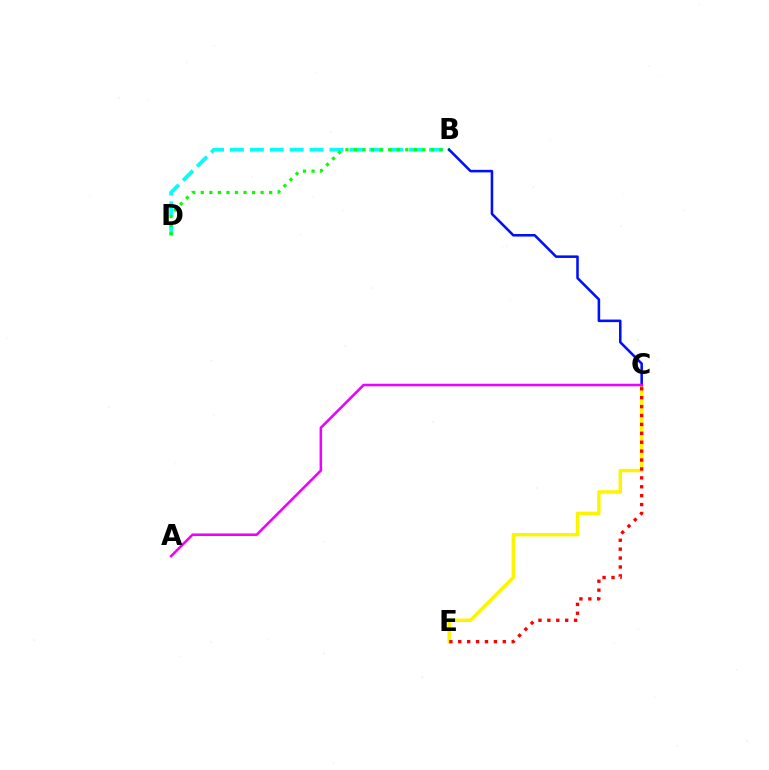{('B', 'D'): [{'color': '#00fff6', 'line_style': 'dashed', 'thickness': 2.7}, {'color': '#08ff00', 'line_style': 'dotted', 'thickness': 2.32}], ('C', 'E'): [{'color': '#fcf500', 'line_style': 'solid', 'thickness': 2.47}, {'color': '#ff0000', 'line_style': 'dotted', 'thickness': 2.42}], ('B', 'C'): [{'color': '#0010ff', 'line_style': 'solid', 'thickness': 1.84}], ('A', 'C'): [{'color': '#ee00ff', 'line_style': 'solid', 'thickness': 1.83}]}